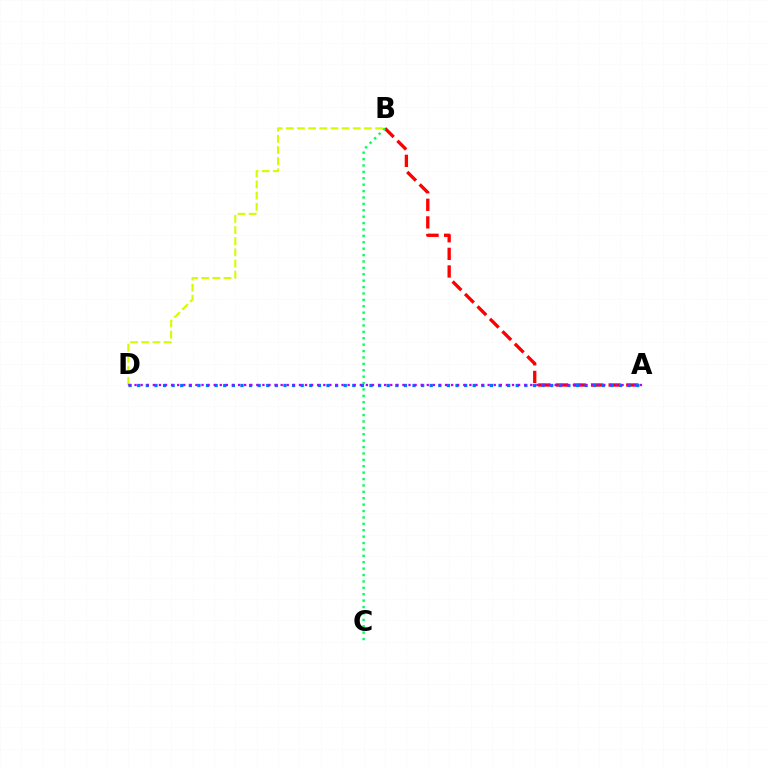{('B', 'D'): [{'color': '#d1ff00', 'line_style': 'dashed', 'thickness': 1.52}], ('A', 'B'): [{'color': '#ff0000', 'line_style': 'dashed', 'thickness': 2.39}], ('B', 'C'): [{'color': '#00ff5c', 'line_style': 'dotted', 'thickness': 1.74}], ('A', 'D'): [{'color': '#0074ff', 'line_style': 'dotted', 'thickness': 2.34}, {'color': '#b900ff', 'line_style': 'dotted', 'thickness': 1.65}]}